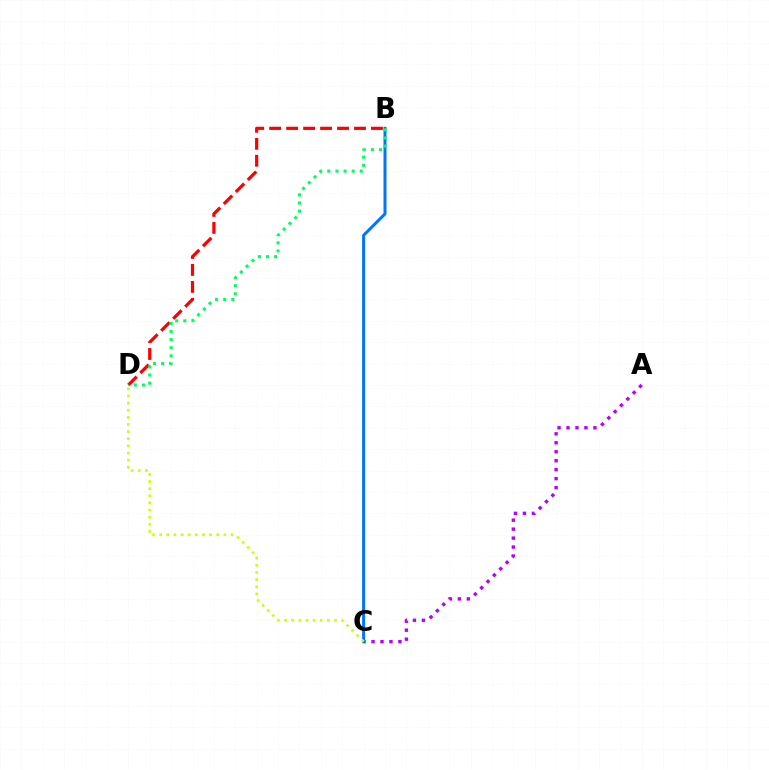{('A', 'C'): [{'color': '#b900ff', 'line_style': 'dotted', 'thickness': 2.44}], ('B', 'D'): [{'color': '#ff0000', 'line_style': 'dashed', 'thickness': 2.31}, {'color': '#00ff5c', 'line_style': 'dotted', 'thickness': 2.21}], ('B', 'C'): [{'color': '#0074ff', 'line_style': 'solid', 'thickness': 2.15}], ('C', 'D'): [{'color': '#d1ff00', 'line_style': 'dotted', 'thickness': 1.94}]}